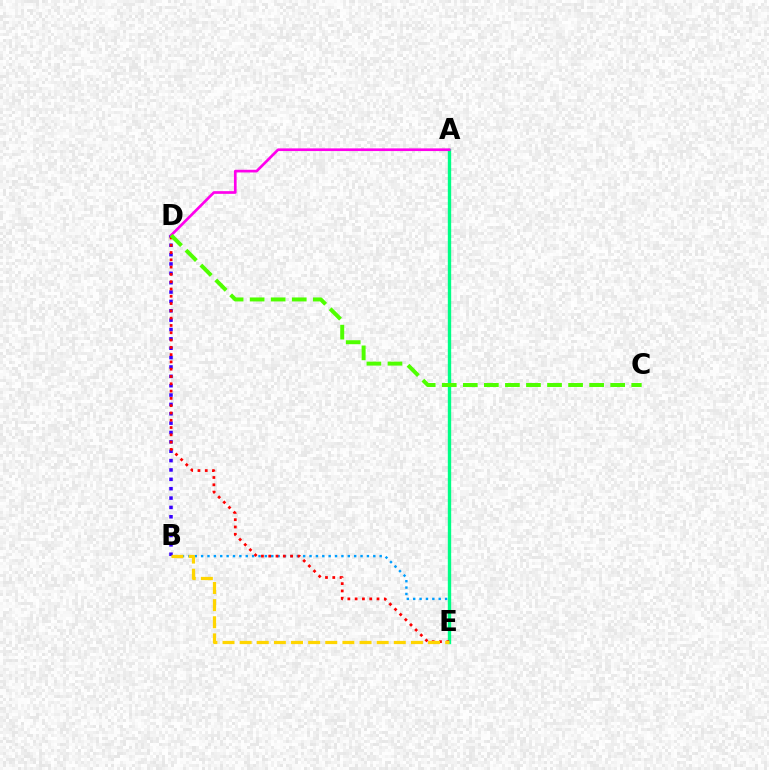{('B', 'E'): [{'color': '#009eff', 'line_style': 'dotted', 'thickness': 1.73}, {'color': '#ffd500', 'line_style': 'dashed', 'thickness': 2.33}], ('A', 'E'): [{'color': '#00ff86', 'line_style': 'solid', 'thickness': 2.42}], ('B', 'D'): [{'color': '#3700ff', 'line_style': 'dotted', 'thickness': 2.54}], ('A', 'D'): [{'color': '#ff00ed', 'line_style': 'solid', 'thickness': 1.93}], ('D', 'E'): [{'color': '#ff0000', 'line_style': 'dotted', 'thickness': 1.98}], ('C', 'D'): [{'color': '#4fff00', 'line_style': 'dashed', 'thickness': 2.86}]}